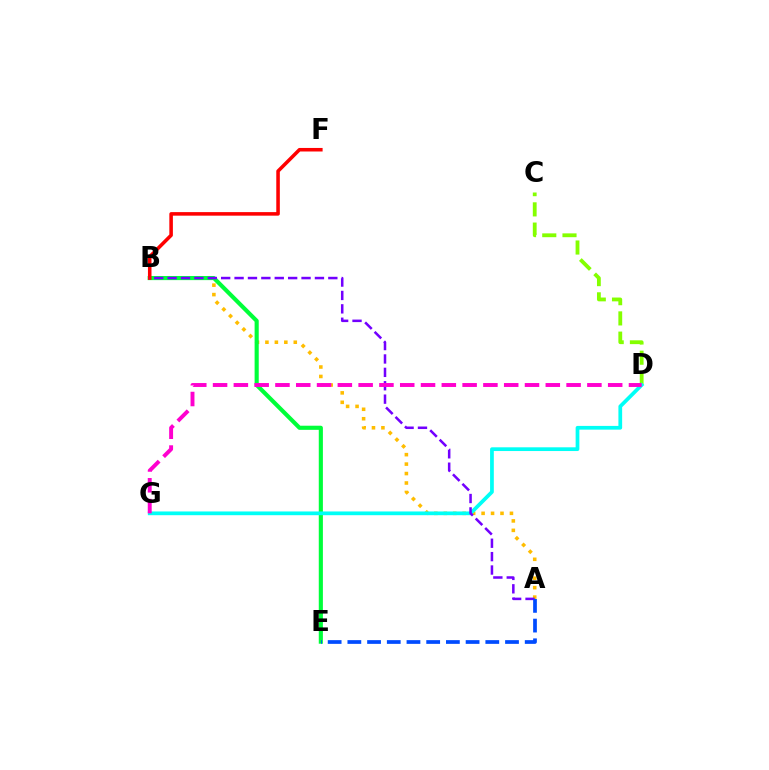{('A', 'B'): [{'color': '#ffbd00', 'line_style': 'dotted', 'thickness': 2.57}, {'color': '#7200ff', 'line_style': 'dashed', 'thickness': 1.82}], ('C', 'D'): [{'color': '#84ff00', 'line_style': 'dashed', 'thickness': 2.75}], ('B', 'E'): [{'color': '#00ff39', 'line_style': 'solid', 'thickness': 2.97}], ('B', 'F'): [{'color': '#ff0000', 'line_style': 'solid', 'thickness': 2.55}], ('D', 'G'): [{'color': '#00fff6', 'line_style': 'solid', 'thickness': 2.69}, {'color': '#ff00cf', 'line_style': 'dashed', 'thickness': 2.83}], ('A', 'E'): [{'color': '#004bff', 'line_style': 'dashed', 'thickness': 2.68}]}